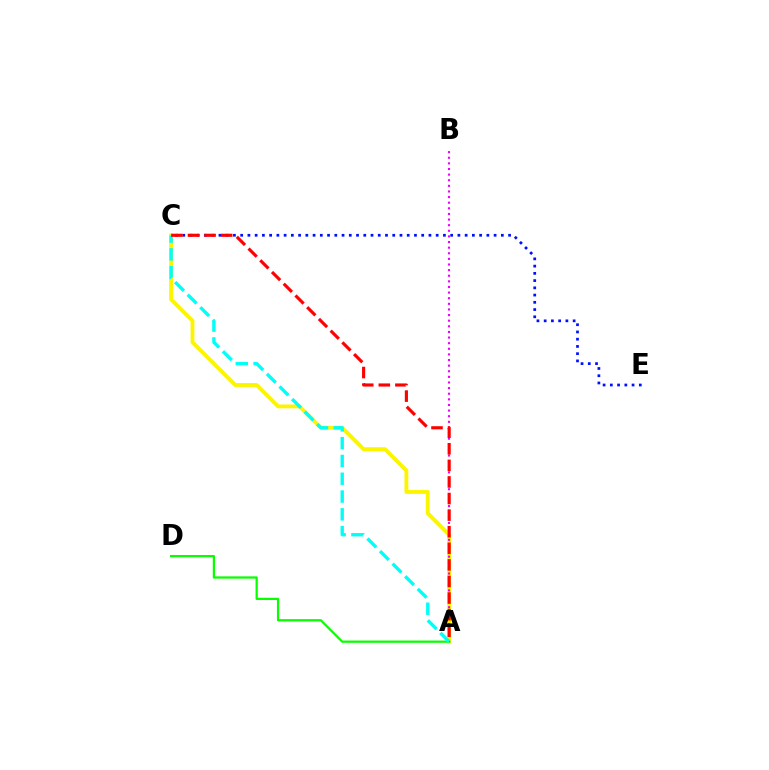{('A', 'C'): [{'color': '#fcf500', 'line_style': 'solid', 'thickness': 2.77}, {'color': '#00fff6', 'line_style': 'dashed', 'thickness': 2.42}, {'color': '#ff0000', 'line_style': 'dashed', 'thickness': 2.25}], ('A', 'D'): [{'color': '#08ff00', 'line_style': 'solid', 'thickness': 1.62}], ('A', 'B'): [{'color': '#ee00ff', 'line_style': 'dotted', 'thickness': 1.53}], ('C', 'E'): [{'color': '#0010ff', 'line_style': 'dotted', 'thickness': 1.97}]}